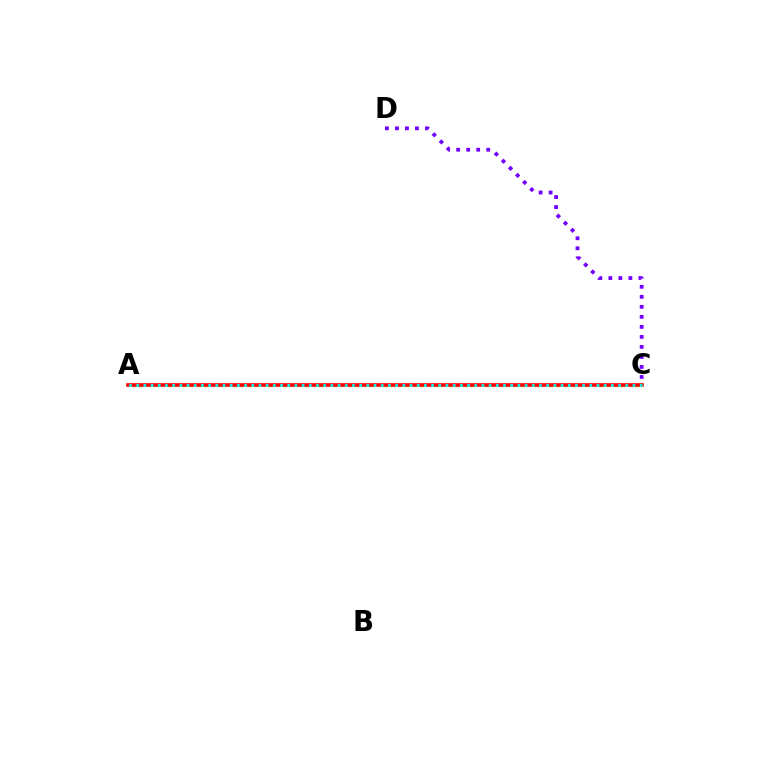{('A', 'C'): [{'color': '#84ff00', 'line_style': 'dashed', 'thickness': 2.26}, {'color': '#ff0000', 'line_style': 'solid', 'thickness': 2.59}, {'color': '#00fff6', 'line_style': 'dotted', 'thickness': 1.95}], ('C', 'D'): [{'color': '#7200ff', 'line_style': 'dotted', 'thickness': 2.72}]}